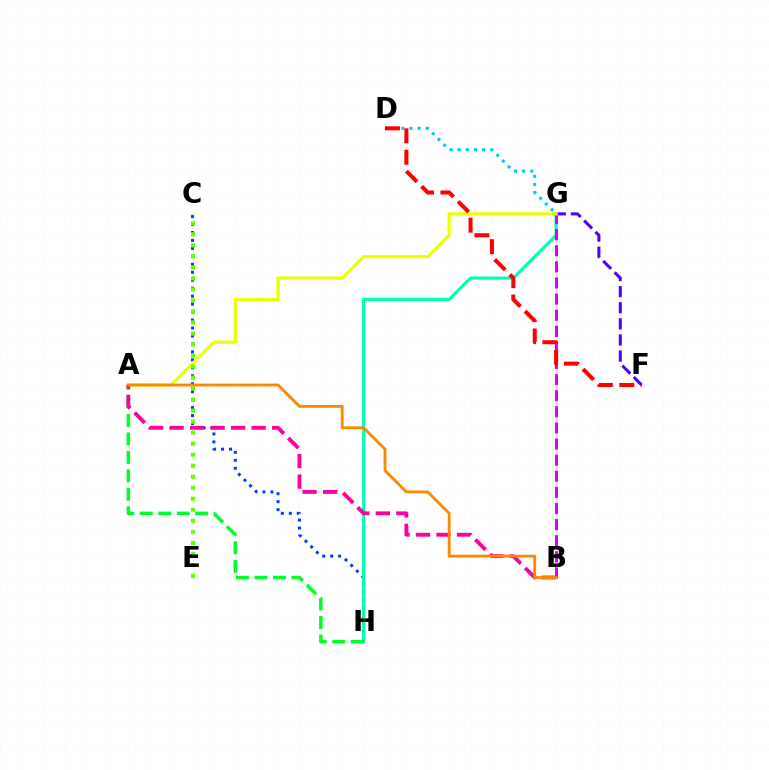{('C', 'H'): [{'color': '#003fff', 'line_style': 'dotted', 'thickness': 2.16}], ('G', 'H'): [{'color': '#00ffaf', 'line_style': 'solid', 'thickness': 2.24}], ('D', 'G'): [{'color': '#00c7ff', 'line_style': 'dotted', 'thickness': 2.21}], ('B', 'G'): [{'color': '#d600ff', 'line_style': 'dashed', 'thickness': 2.19}], ('F', 'G'): [{'color': '#4f00ff', 'line_style': 'dashed', 'thickness': 2.19}], ('A', 'H'): [{'color': '#00ff27', 'line_style': 'dashed', 'thickness': 2.51}], ('A', 'G'): [{'color': '#eeff00', 'line_style': 'solid', 'thickness': 2.29}], ('A', 'B'): [{'color': '#ff00a0', 'line_style': 'dashed', 'thickness': 2.79}, {'color': '#ff8800', 'line_style': 'solid', 'thickness': 2.05}], ('D', 'F'): [{'color': '#ff0000', 'line_style': 'dashed', 'thickness': 2.91}], ('C', 'E'): [{'color': '#66ff00', 'line_style': 'dotted', 'thickness': 2.99}]}